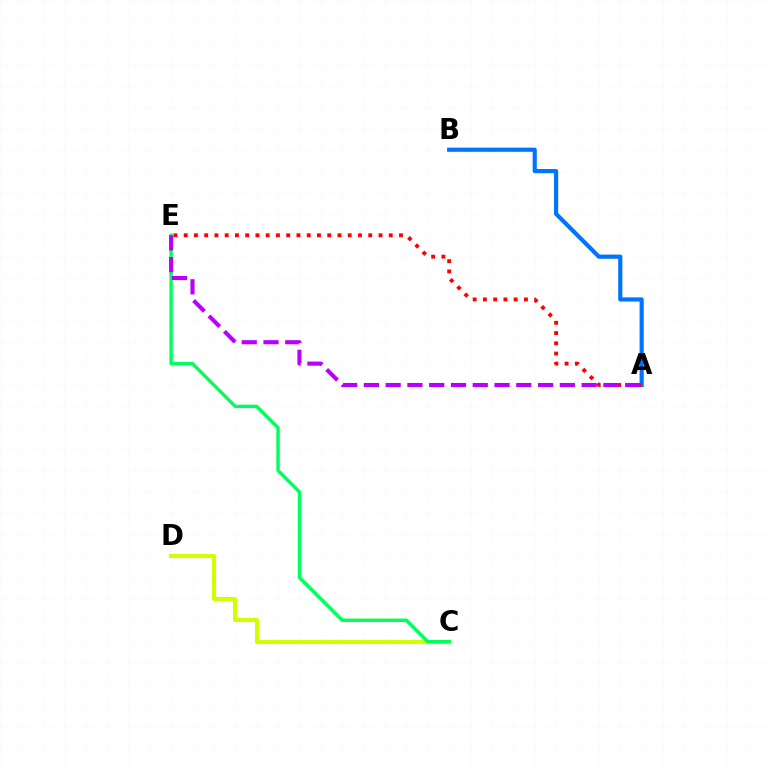{('C', 'D'): [{'color': '#d1ff00', 'line_style': 'solid', 'thickness': 2.94}], ('C', 'E'): [{'color': '#00ff5c', 'line_style': 'solid', 'thickness': 2.45}], ('A', 'B'): [{'color': '#0074ff', 'line_style': 'solid', 'thickness': 3.0}], ('A', 'E'): [{'color': '#ff0000', 'line_style': 'dotted', 'thickness': 2.79}, {'color': '#b900ff', 'line_style': 'dashed', 'thickness': 2.96}]}